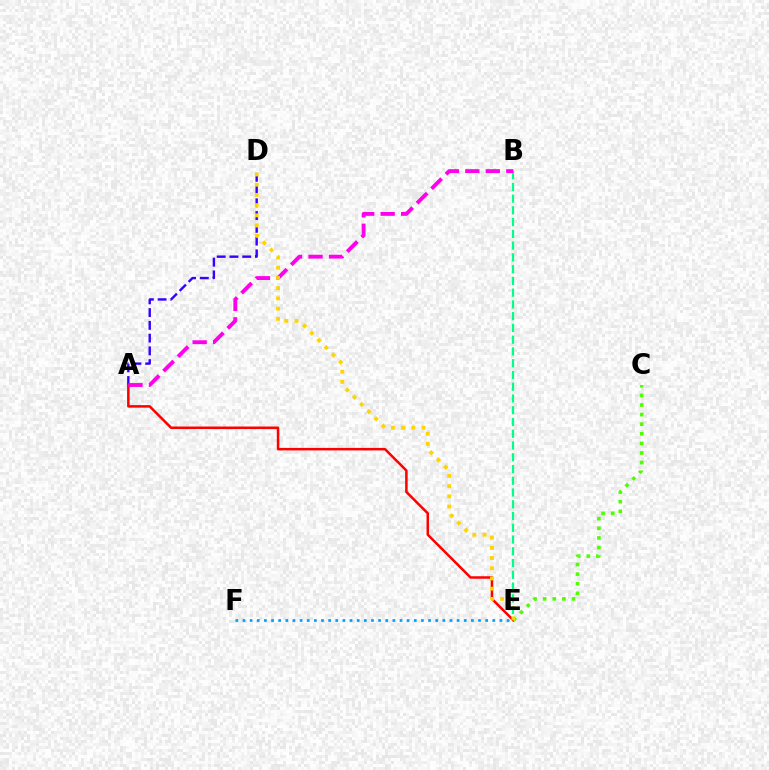{('E', 'F'): [{'color': '#009eff', 'line_style': 'dotted', 'thickness': 1.94}], ('A', 'D'): [{'color': '#3700ff', 'line_style': 'dashed', 'thickness': 1.73}], ('B', 'E'): [{'color': '#00ff86', 'line_style': 'dashed', 'thickness': 1.6}], ('A', 'E'): [{'color': '#ff0000', 'line_style': 'solid', 'thickness': 1.81}], ('A', 'B'): [{'color': '#ff00ed', 'line_style': 'dashed', 'thickness': 2.78}], ('C', 'E'): [{'color': '#4fff00', 'line_style': 'dotted', 'thickness': 2.61}], ('D', 'E'): [{'color': '#ffd500', 'line_style': 'dotted', 'thickness': 2.78}]}